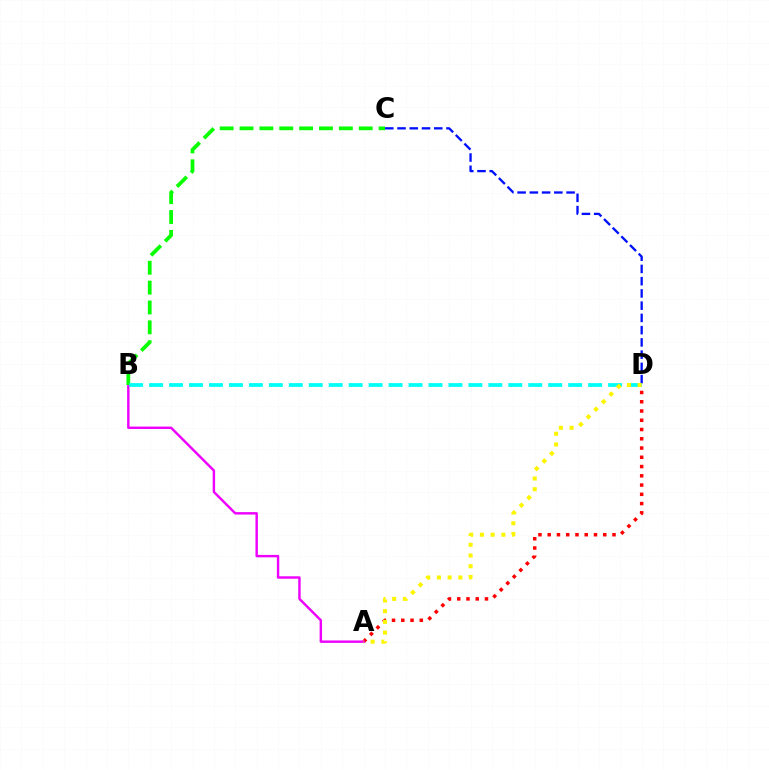{('A', 'D'): [{'color': '#ff0000', 'line_style': 'dotted', 'thickness': 2.52}, {'color': '#fcf500', 'line_style': 'dotted', 'thickness': 2.91}], ('A', 'B'): [{'color': '#ee00ff', 'line_style': 'solid', 'thickness': 1.75}], ('B', 'C'): [{'color': '#08ff00', 'line_style': 'dashed', 'thickness': 2.7}], ('C', 'D'): [{'color': '#0010ff', 'line_style': 'dashed', 'thickness': 1.66}], ('B', 'D'): [{'color': '#00fff6', 'line_style': 'dashed', 'thickness': 2.71}]}